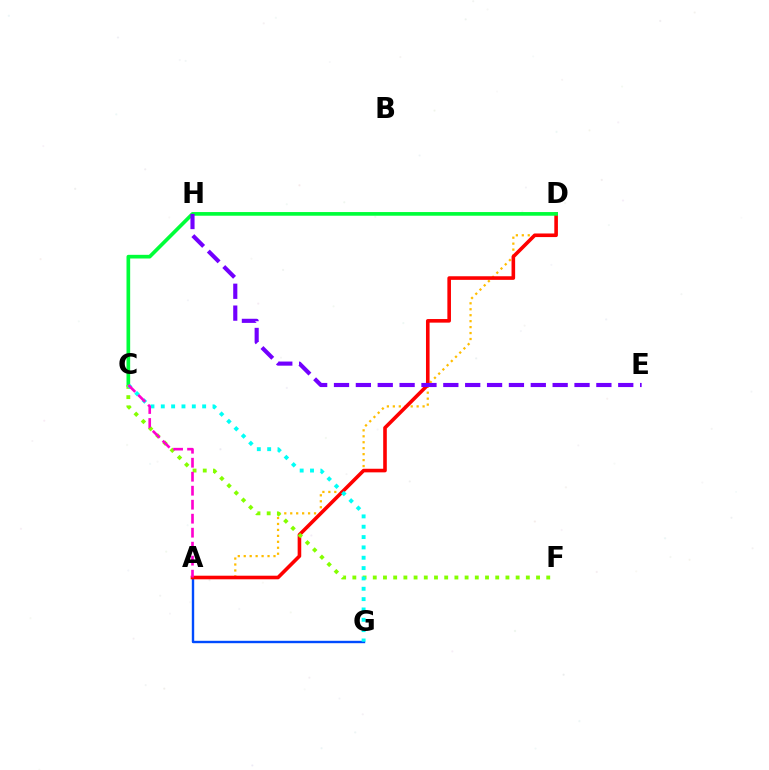{('A', 'D'): [{'color': '#ffbd00', 'line_style': 'dotted', 'thickness': 1.62}, {'color': '#ff0000', 'line_style': 'solid', 'thickness': 2.59}], ('A', 'G'): [{'color': '#004bff', 'line_style': 'solid', 'thickness': 1.73}], ('C', 'D'): [{'color': '#00ff39', 'line_style': 'solid', 'thickness': 2.64}], ('C', 'F'): [{'color': '#84ff00', 'line_style': 'dotted', 'thickness': 2.77}], ('C', 'G'): [{'color': '#00fff6', 'line_style': 'dotted', 'thickness': 2.81}], ('E', 'H'): [{'color': '#7200ff', 'line_style': 'dashed', 'thickness': 2.97}], ('A', 'C'): [{'color': '#ff00cf', 'line_style': 'dashed', 'thickness': 1.9}]}